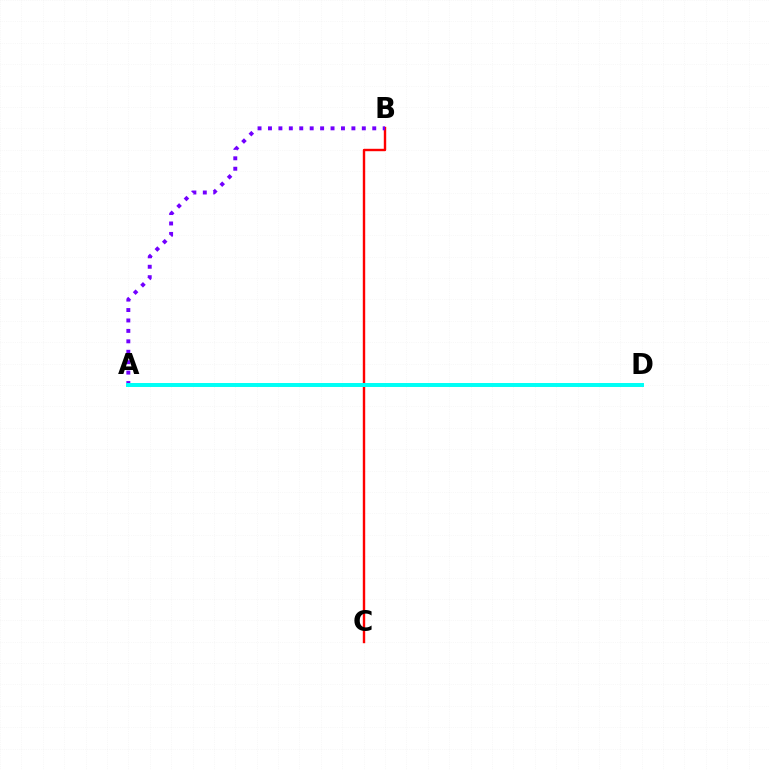{('B', 'C'): [{'color': '#ff0000', 'line_style': 'solid', 'thickness': 1.73}], ('A', 'B'): [{'color': '#7200ff', 'line_style': 'dotted', 'thickness': 2.83}], ('A', 'D'): [{'color': '#84ff00', 'line_style': 'solid', 'thickness': 1.67}, {'color': '#00fff6', 'line_style': 'solid', 'thickness': 2.85}]}